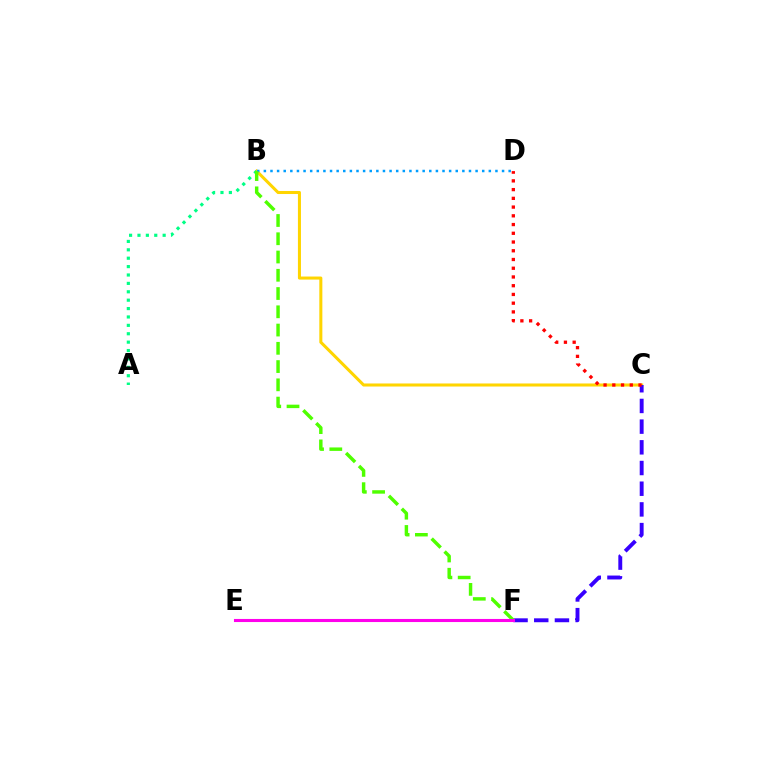{('B', 'C'): [{'color': '#ffd500', 'line_style': 'solid', 'thickness': 2.19}], ('A', 'B'): [{'color': '#00ff86', 'line_style': 'dotted', 'thickness': 2.28}], ('C', 'F'): [{'color': '#3700ff', 'line_style': 'dashed', 'thickness': 2.81}], ('B', 'D'): [{'color': '#009eff', 'line_style': 'dotted', 'thickness': 1.8}], ('B', 'F'): [{'color': '#4fff00', 'line_style': 'dashed', 'thickness': 2.48}], ('C', 'D'): [{'color': '#ff0000', 'line_style': 'dotted', 'thickness': 2.37}], ('E', 'F'): [{'color': '#ff00ed', 'line_style': 'solid', 'thickness': 2.22}]}